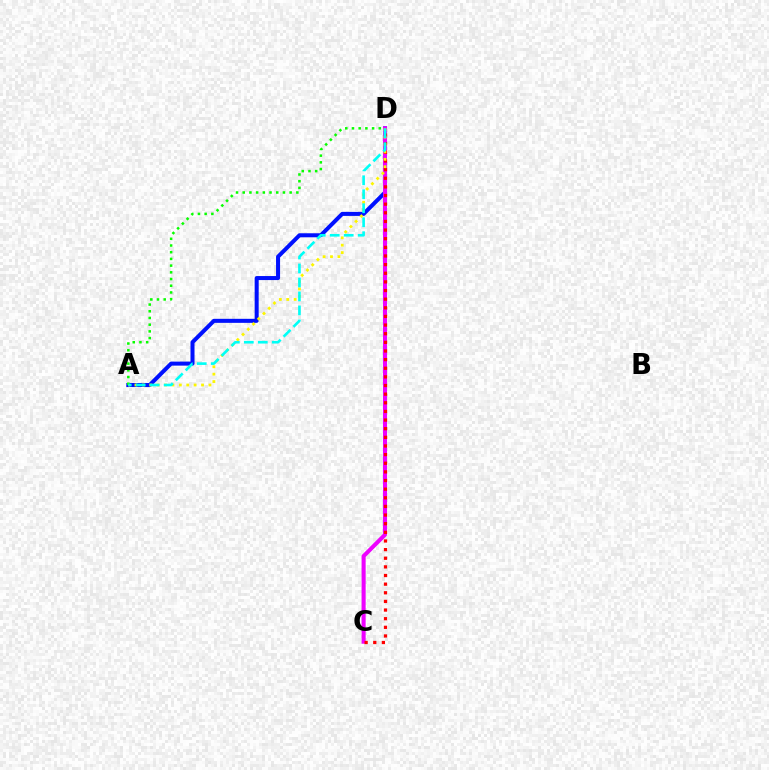{('A', 'D'): [{'color': '#0010ff', 'line_style': 'solid', 'thickness': 2.9}, {'color': '#fcf500', 'line_style': 'dotted', 'thickness': 2.01}, {'color': '#08ff00', 'line_style': 'dotted', 'thickness': 1.82}, {'color': '#00fff6', 'line_style': 'dashed', 'thickness': 1.9}], ('C', 'D'): [{'color': '#ee00ff', 'line_style': 'solid', 'thickness': 2.93}, {'color': '#ff0000', 'line_style': 'dotted', 'thickness': 2.35}]}